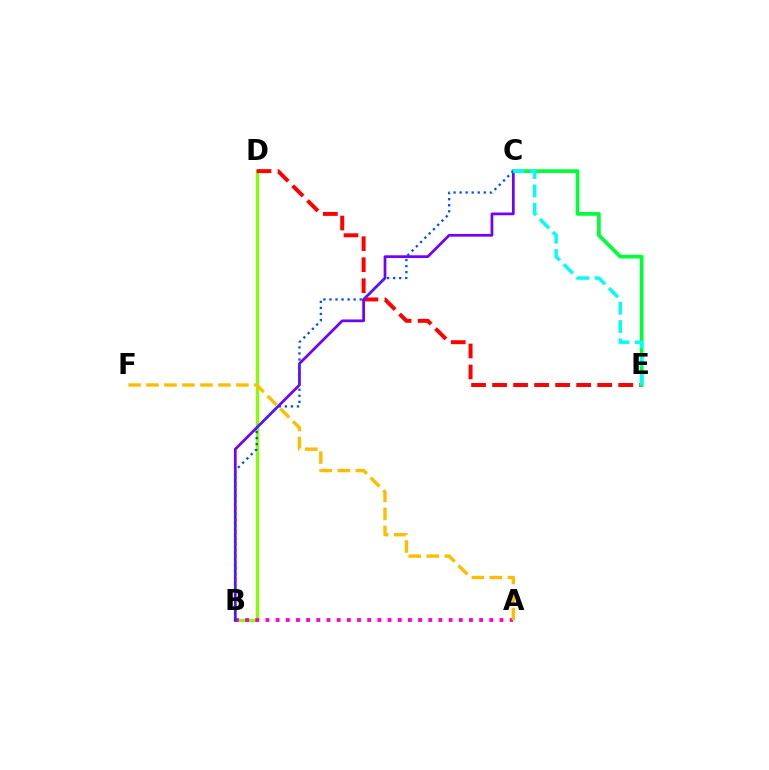{('B', 'D'): [{'color': '#84ff00', 'line_style': 'solid', 'thickness': 2.34}], ('A', 'B'): [{'color': '#ff00cf', 'line_style': 'dotted', 'thickness': 2.76}], ('D', 'E'): [{'color': '#ff0000', 'line_style': 'dashed', 'thickness': 2.86}], ('B', 'C'): [{'color': '#7200ff', 'line_style': 'solid', 'thickness': 1.97}, {'color': '#004bff', 'line_style': 'dotted', 'thickness': 1.64}], ('C', 'E'): [{'color': '#00ff39', 'line_style': 'solid', 'thickness': 2.67}, {'color': '#00fff6', 'line_style': 'dashed', 'thickness': 2.49}], ('A', 'F'): [{'color': '#ffbd00', 'line_style': 'dashed', 'thickness': 2.44}]}